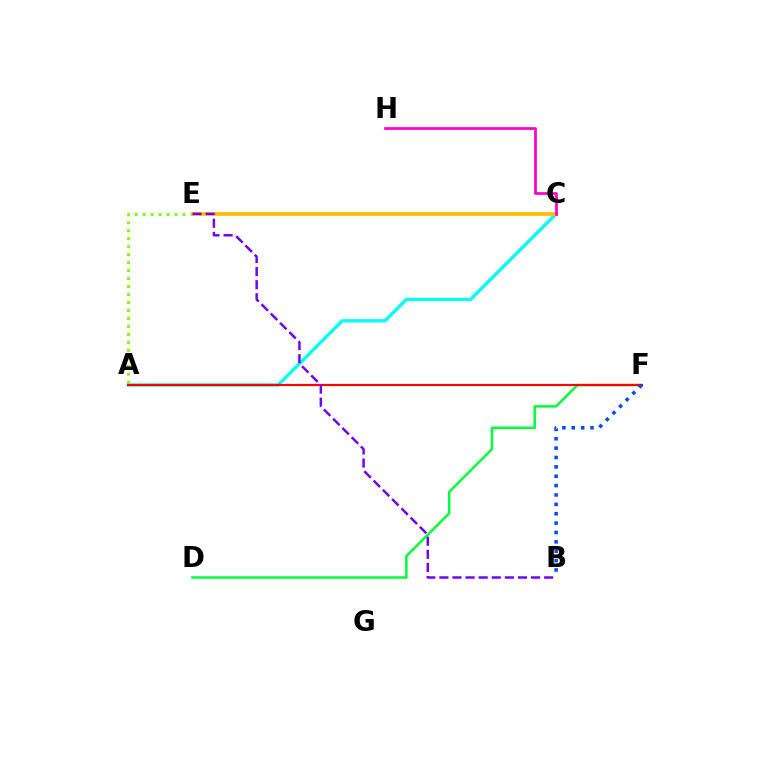{('A', 'C'): [{'color': '#00fff6', 'line_style': 'solid', 'thickness': 2.38}], ('A', 'E'): [{'color': '#84ff00', 'line_style': 'dotted', 'thickness': 2.17}], ('D', 'F'): [{'color': '#00ff39', 'line_style': 'solid', 'thickness': 1.81}], ('A', 'F'): [{'color': '#ff0000', 'line_style': 'solid', 'thickness': 1.56}], ('C', 'E'): [{'color': '#ffbd00', 'line_style': 'solid', 'thickness': 2.67}], ('B', 'E'): [{'color': '#7200ff', 'line_style': 'dashed', 'thickness': 1.78}], ('B', 'F'): [{'color': '#004bff', 'line_style': 'dotted', 'thickness': 2.55}], ('C', 'H'): [{'color': '#ff00cf', 'line_style': 'solid', 'thickness': 1.98}]}